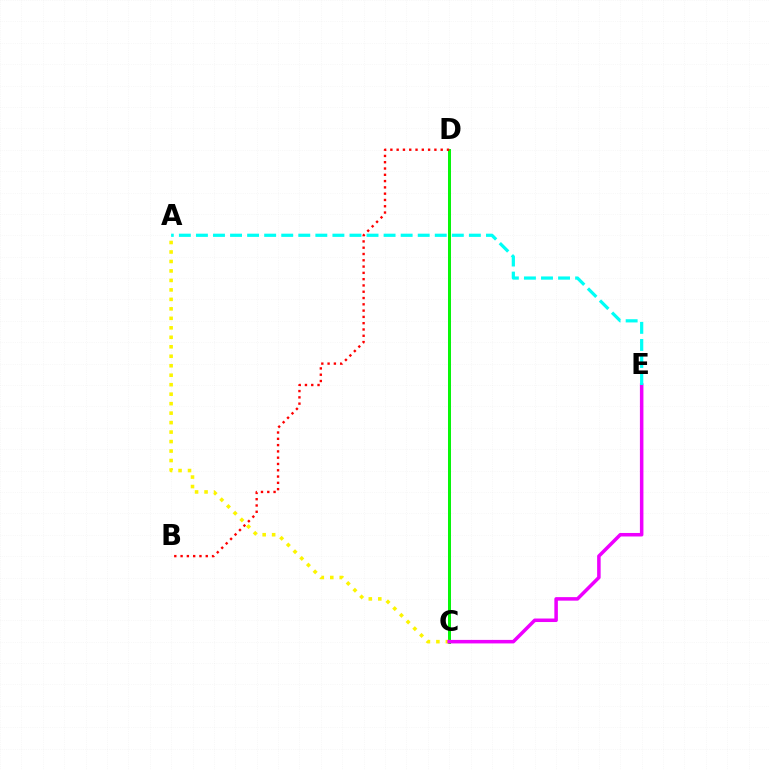{('C', 'D'): [{'color': '#0010ff', 'line_style': 'solid', 'thickness': 1.95}, {'color': '#08ff00', 'line_style': 'solid', 'thickness': 2.08}], ('A', 'C'): [{'color': '#fcf500', 'line_style': 'dotted', 'thickness': 2.58}], ('B', 'D'): [{'color': '#ff0000', 'line_style': 'dotted', 'thickness': 1.71}], ('C', 'E'): [{'color': '#ee00ff', 'line_style': 'solid', 'thickness': 2.53}], ('A', 'E'): [{'color': '#00fff6', 'line_style': 'dashed', 'thickness': 2.32}]}